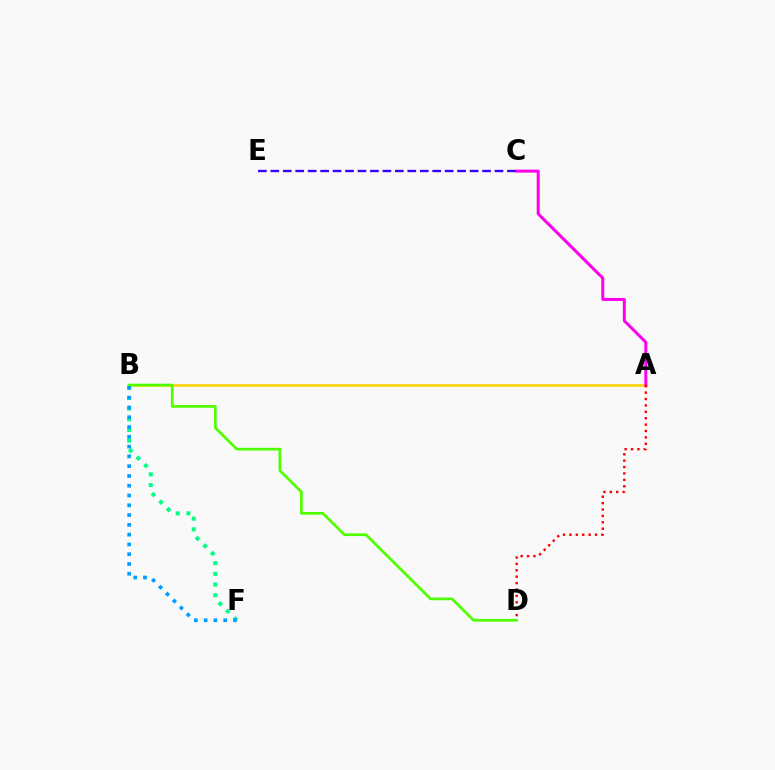{('A', 'B'): [{'color': '#ffd500', 'line_style': 'solid', 'thickness': 1.89}], ('A', 'C'): [{'color': '#ff00ed', 'line_style': 'solid', 'thickness': 2.15}], ('C', 'E'): [{'color': '#3700ff', 'line_style': 'dashed', 'thickness': 1.69}], ('B', 'F'): [{'color': '#00ff86', 'line_style': 'dotted', 'thickness': 2.9}, {'color': '#009eff', 'line_style': 'dotted', 'thickness': 2.66}], ('B', 'D'): [{'color': '#4fff00', 'line_style': 'solid', 'thickness': 1.94}], ('A', 'D'): [{'color': '#ff0000', 'line_style': 'dotted', 'thickness': 1.74}]}